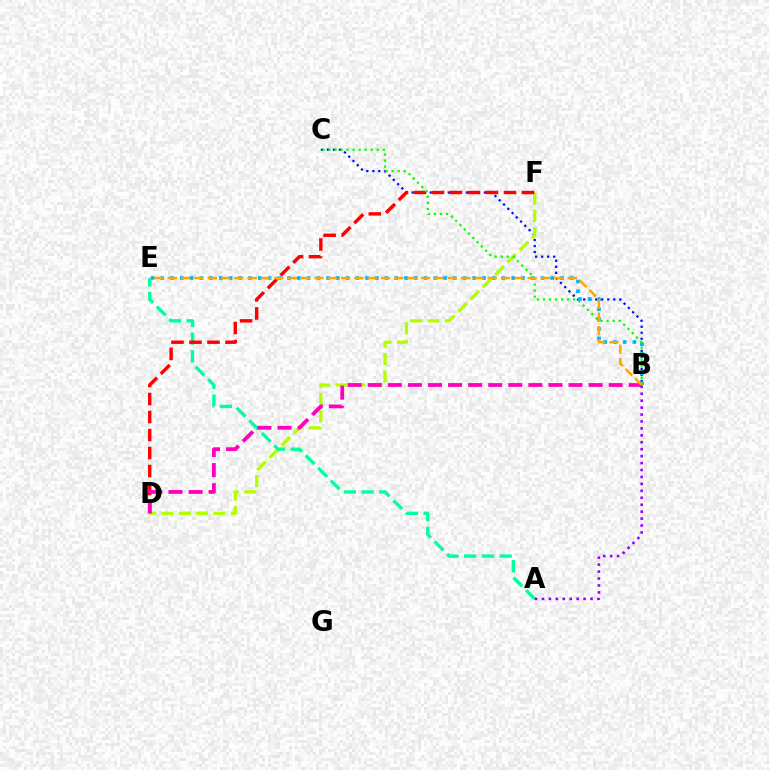{('B', 'C'): [{'color': '#0010ff', 'line_style': 'dotted', 'thickness': 1.64}, {'color': '#08ff00', 'line_style': 'dotted', 'thickness': 1.64}], ('D', 'F'): [{'color': '#b3ff00', 'line_style': 'dashed', 'thickness': 2.36}, {'color': '#ff0000', 'line_style': 'dashed', 'thickness': 2.45}], ('A', 'E'): [{'color': '#00ff9d', 'line_style': 'dashed', 'thickness': 2.41}], ('B', 'E'): [{'color': '#00b5ff', 'line_style': 'dotted', 'thickness': 2.65}, {'color': '#ffa500', 'line_style': 'dashed', 'thickness': 1.81}], ('B', 'D'): [{'color': '#ff00bd', 'line_style': 'dashed', 'thickness': 2.73}], ('A', 'B'): [{'color': '#9b00ff', 'line_style': 'dotted', 'thickness': 1.88}]}